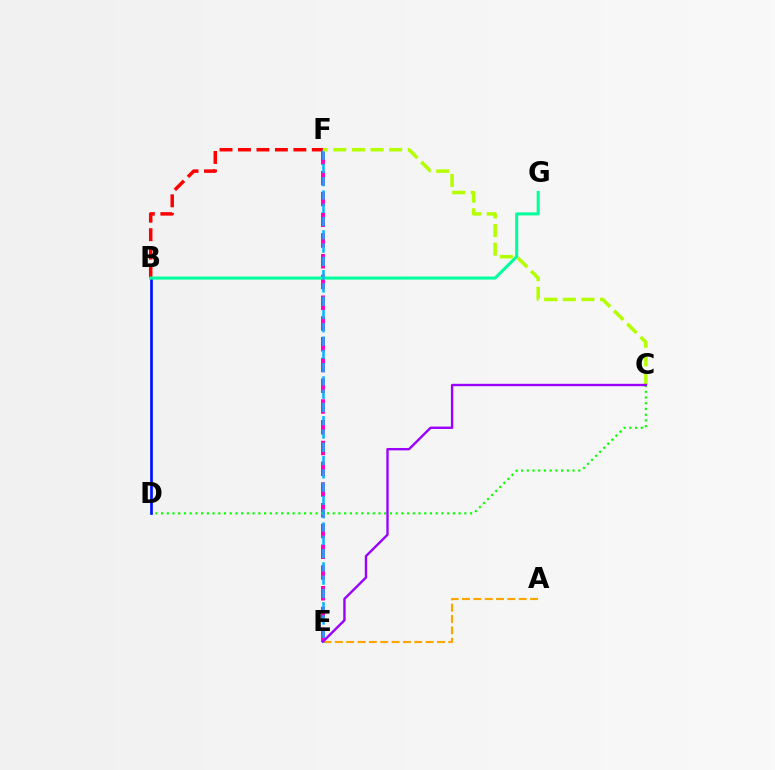{('B', 'F'): [{'color': '#ff0000', 'line_style': 'dashed', 'thickness': 2.51}], ('E', 'F'): [{'color': '#ff00bd', 'line_style': 'dashed', 'thickness': 2.82}, {'color': '#00b5ff', 'line_style': 'dashed', 'thickness': 1.8}], ('C', 'D'): [{'color': '#08ff00', 'line_style': 'dotted', 'thickness': 1.55}], ('B', 'D'): [{'color': '#0010ff', 'line_style': 'solid', 'thickness': 1.93}], ('B', 'G'): [{'color': '#00ff9d', 'line_style': 'solid', 'thickness': 2.2}], ('A', 'E'): [{'color': '#ffa500', 'line_style': 'dashed', 'thickness': 1.54}], ('C', 'F'): [{'color': '#b3ff00', 'line_style': 'dashed', 'thickness': 2.53}], ('C', 'E'): [{'color': '#9b00ff', 'line_style': 'solid', 'thickness': 1.71}]}